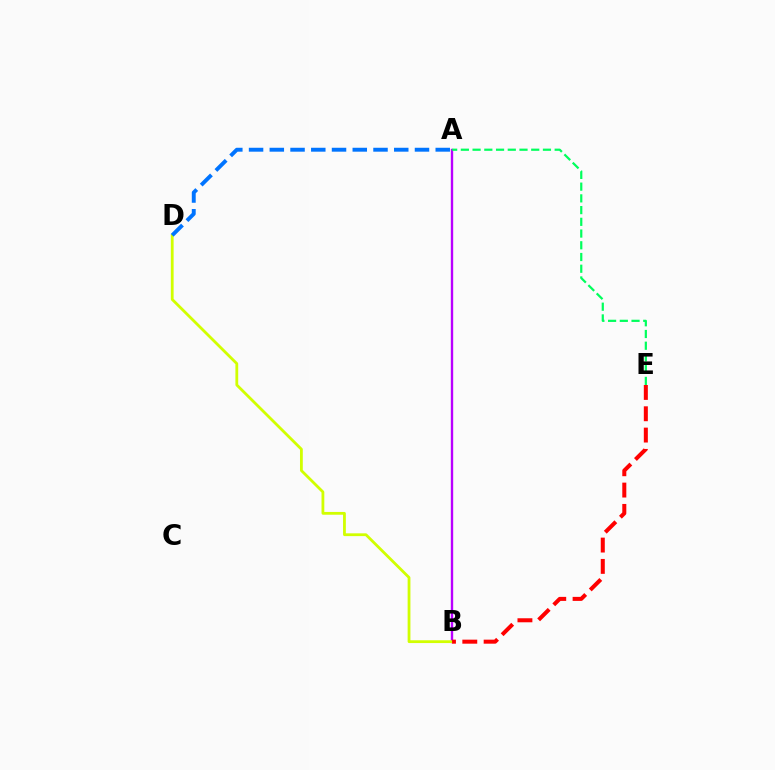{('A', 'B'): [{'color': '#b900ff', 'line_style': 'solid', 'thickness': 1.7}], ('A', 'E'): [{'color': '#00ff5c', 'line_style': 'dashed', 'thickness': 1.59}], ('B', 'D'): [{'color': '#d1ff00', 'line_style': 'solid', 'thickness': 2.01}], ('B', 'E'): [{'color': '#ff0000', 'line_style': 'dashed', 'thickness': 2.9}], ('A', 'D'): [{'color': '#0074ff', 'line_style': 'dashed', 'thickness': 2.82}]}